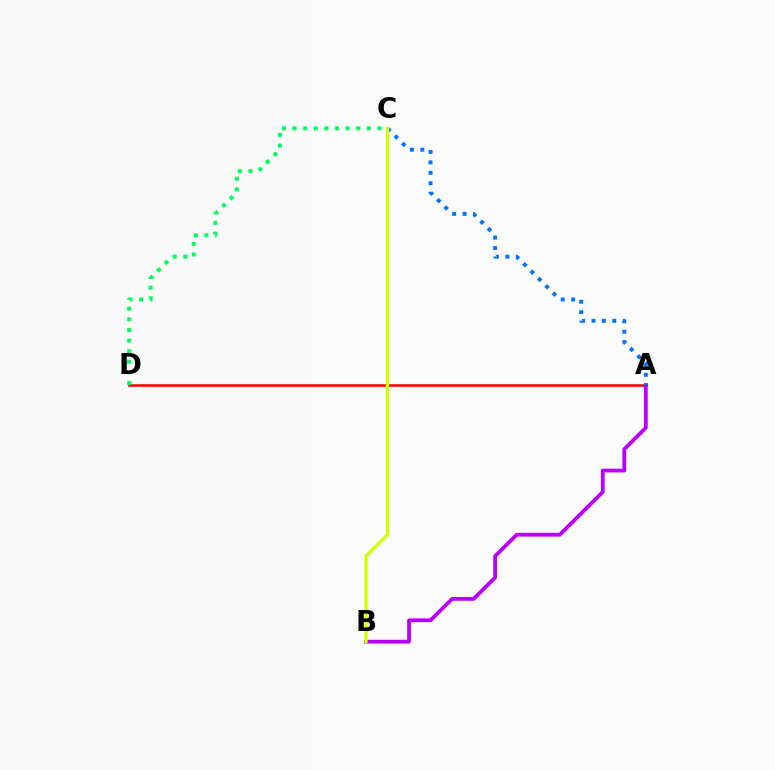{('A', 'D'): [{'color': '#ff0000', 'line_style': 'solid', 'thickness': 1.83}], ('A', 'B'): [{'color': '#b900ff', 'line_style': 'solid', 'thickness': 2.72}], ('C', 'D'): [{'color': '#00ff5c', 'line_style': 'dotted', 'thickness': 2.89}], ('A', 'C'): [{'color': '#0074ff', 'line_style': 'dotted', 'thickness': 2.83}], ('B', 'C'): [{'color': '#d1ff00', 'line_style': 'solid', 'thickness': 2.34}]}